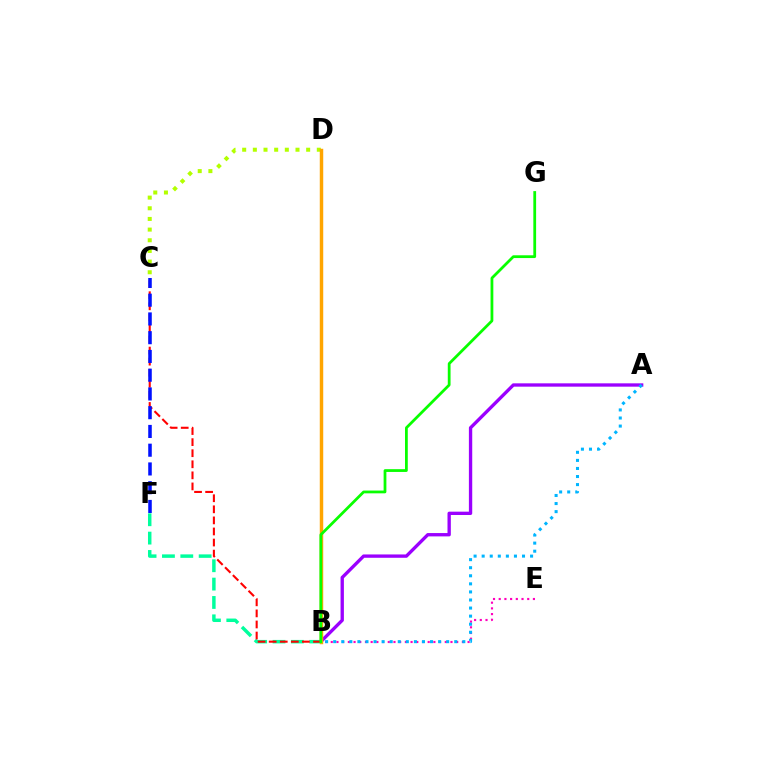{('C', 'D'): [{'color': '#b3ff00', 'line_style': 'dotted', 'thickness': 2.9}], ('B', 'E'): [{'color': '#ff00bd', 'line_style': 'dotted', 'thickness': 1.55}], ('A', 'B'): [{'color': '#9b00ff', 'line_style': 'solid', 'thickness': 2.4}, {'color': '#00b5ff', 'line_style': 'dotted', 'thickness': 2.19}], ('B', 'D'): [{'color': '#ffa500', 'line_style': 'solid', 'thickness': 2.49}], ('B', 'F'): [{'color': '#00ff9d', 'line_style': 'dashed', 'thickness': 2.49}], ('B', 'C'): [{'color': '#ff0000', 'line_style': 'dashed', 'thickness': 1.5}], ('B', 'G'): [{'color': '#08ff00', 'line_style': 'solid', 'thickness': 2.0}], ('C', 'F'): [{'color': '#0010ff', 'line_style': 'dashed', 'thickness': 2.55}]}